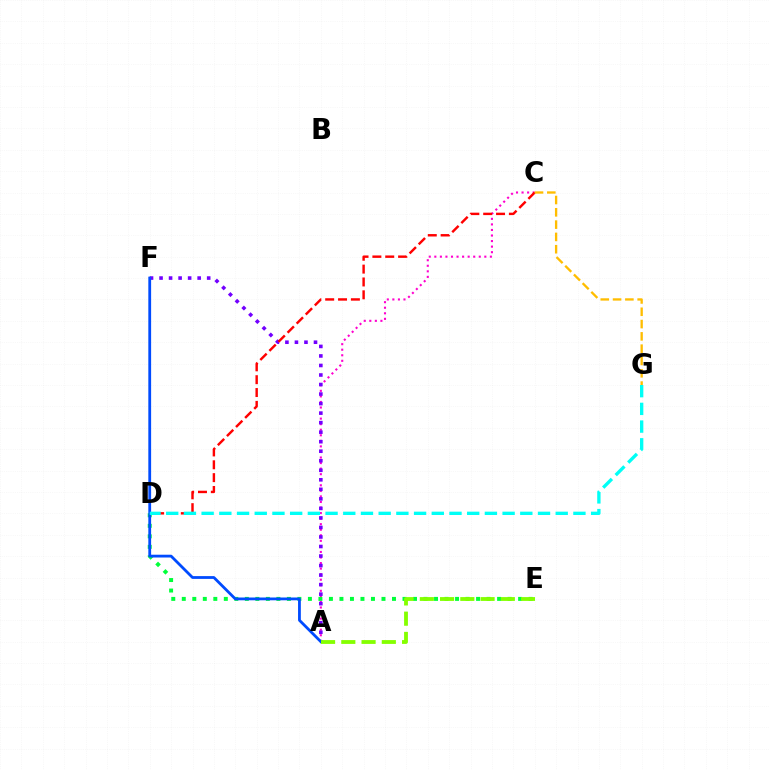{('A', 'C'): [{'color': '#ff00cf', 'line_style': 'dotted', 'thickness': 1.51}], ('A', 'F'): [{'color': '#7200ff', 'line_style': 'dotted', 'thickness': 2.59}, {'color': '#004bff', 'line_style': 'solid', 'thickness': 2.01}], ('D', 'E'): [{'color': '#00ff39', 'line_style': 'dotted', 'thickness': 2.86}], ('C', 'D'): [{'color': '#ff0000', 'line_style': 'dashed', 'thickness': 1.75}], ('D', 'G'): [{'color': '#00fff6', 'line_style': 'dashed', 'thickness': 2.41}], ('A', 'E'): [{'color': '#84ff00', 'line_style': 'dashed', 'thickness': 2.75}], ('C', 'G'): [{'color': '#ffbd00', 'line_style': 'dashed', 'thickness': 1.67}]}